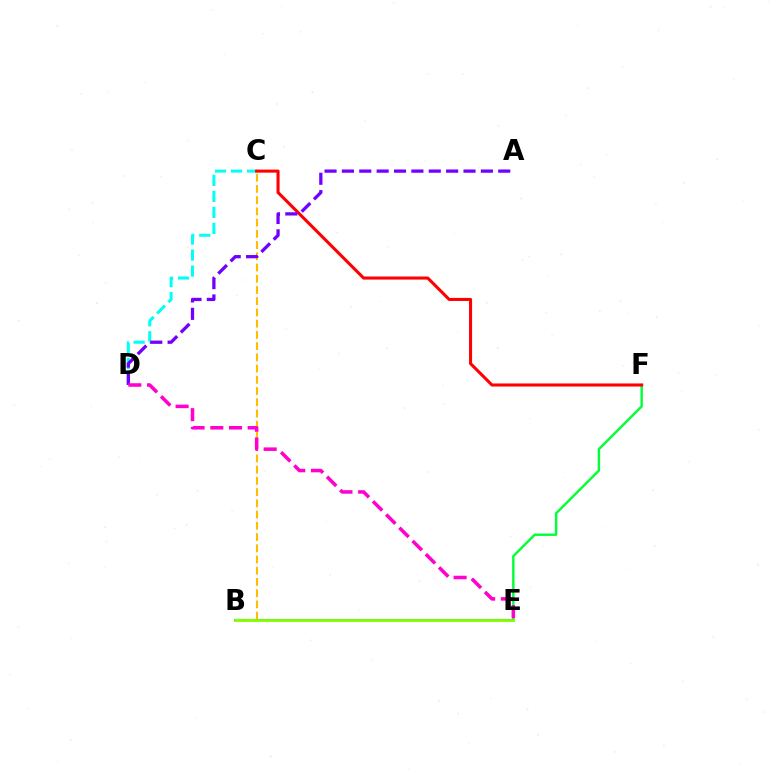{('E', 'F'): [{'color': '#00ff39', 'line_style': 'solid', 'thickness': 1.74}], ('B', 'E'): [{'color': '#004bff', 'line_style': 'solid', 'thickness': 1.52}, {'color': '#84ff00', 'line_style': 'solid', 'thickness': 2.05}], ('B', 'C'): [{'color': '#ffbd00', 'line_style': 'dashed', 'thickness': 1.53}], ('C', 'D'): [{'color': '#00fff6', 'line_style': 'dashed', 'thickness': 2.17}], ('C', 'F'): [{'color': '#ff0000', 'line_style': 'solid', 'thickness': 2.21}], ('A', 'D'): [{'color': '#7200ff', 'line_style': 'dashed', 'thickness': 2.36}], ('D', 'E'): [{'color': '#ff00cf', 'line_style': 'dashed', 'thickness': 2.54}]}